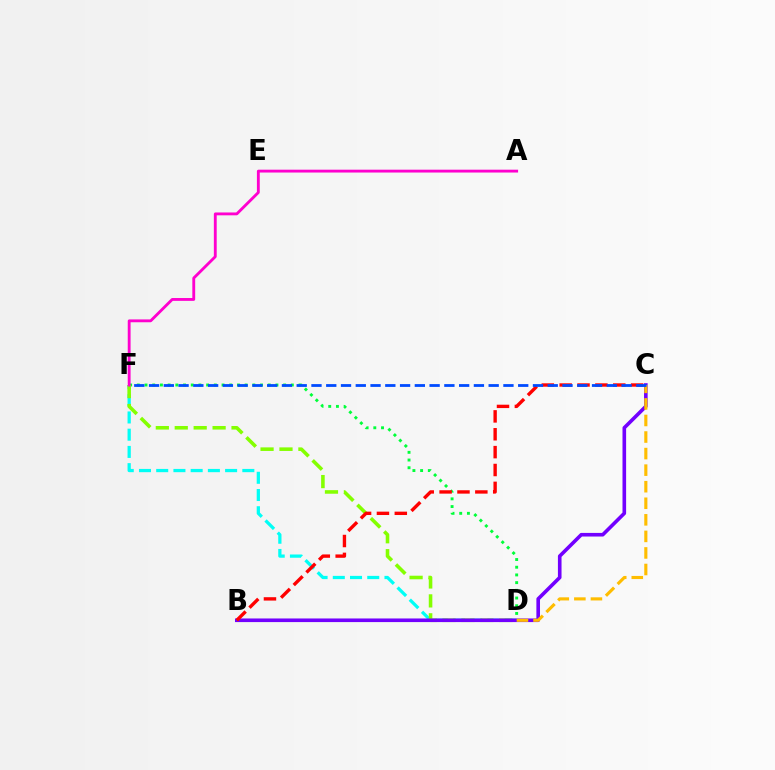{('D', 'F'): [{'color': '#00ff39', 'line_style': 'dotted', 'thickness': 2.09}, {'color': '#00fff6', 'line_style': 'dashed', 'thickness': 2.34}, {'color': '#84ff00', 'line_style': 'dashed', 'thickness': 2.57}], ('B', 'C'): [{'color': '#7200ff', 'line_style': 'solid', 'thickness': 2.6}, {'color': '#ff0000', 'line_style': 'dashed', 'thickness': 2.43}], ('C', 'D'): [{'color': '#ffbd00', 'line_style': 'dashed', 'thickness': 2.25}], ('C', 'F'): [{'color': '#004bff', 'line_style': 'dashed', 'thickness': 2.01}], ('A', 'F'): [{'color': '#ff00cf', 'line_style': 'solid', 'thickness': 2.05}]}